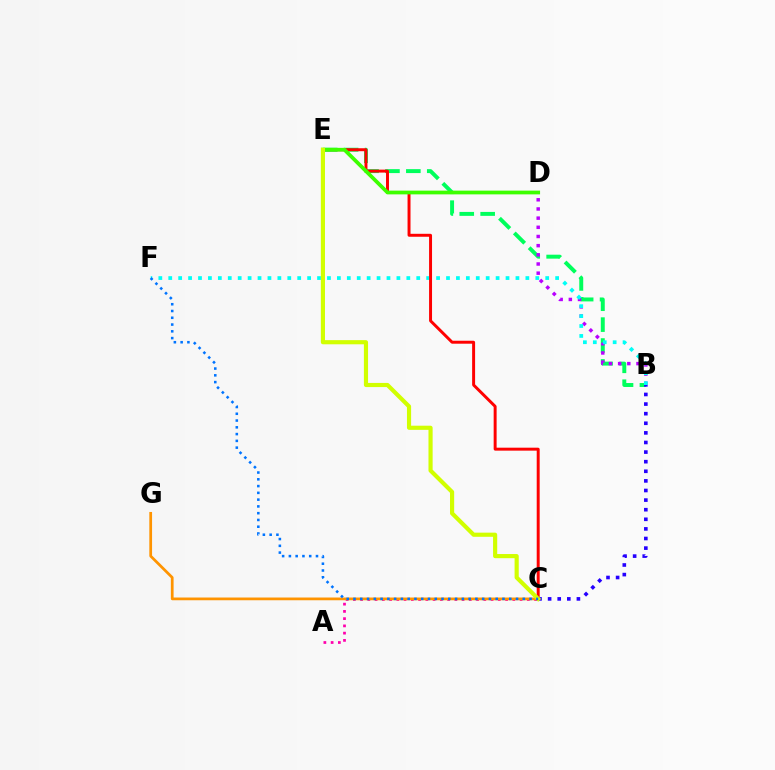{('B', 'E'): [{'color': '#00ff5c', 'line_style': 'dashed', 'thickness': 2.84}], ('B', 'D'): [{'color': '#b900ff', 'line_style': 'dotted', 'thickness': 2.49}], ('A', 'C'): [{'color': '#ff00ac', 'line_style': 'dotted', 'thickness': 1.97}], ('B', 'F'): [{'color': '#00fff6', 'line_style': 'dotted', 'thickness': 2.7}], ('C', 'E'): [{'color': '#ff0000', 'line_style': 'solid', 'thickness': 2.13}, {'color': '#d1ff00', 'line_style': 'solid', 'thickness': 2.99}], ('C', 'G'): [{'color': '#ff9400', 'line_style': 'solid', 'thickness': 1.97}], ('B', 'C'): [{'color': '#2500ff', 'line_style': 'dotted', 'thickness': 2.61}], ('D', 'E'): [{'color': '#3dff00', 'line_style': 'solid', 'thickness': 2.69}], ('C', 'F'): [{'color': '#0074ff', 'line_style': 'dotted', 'thickness': 1.84}]}